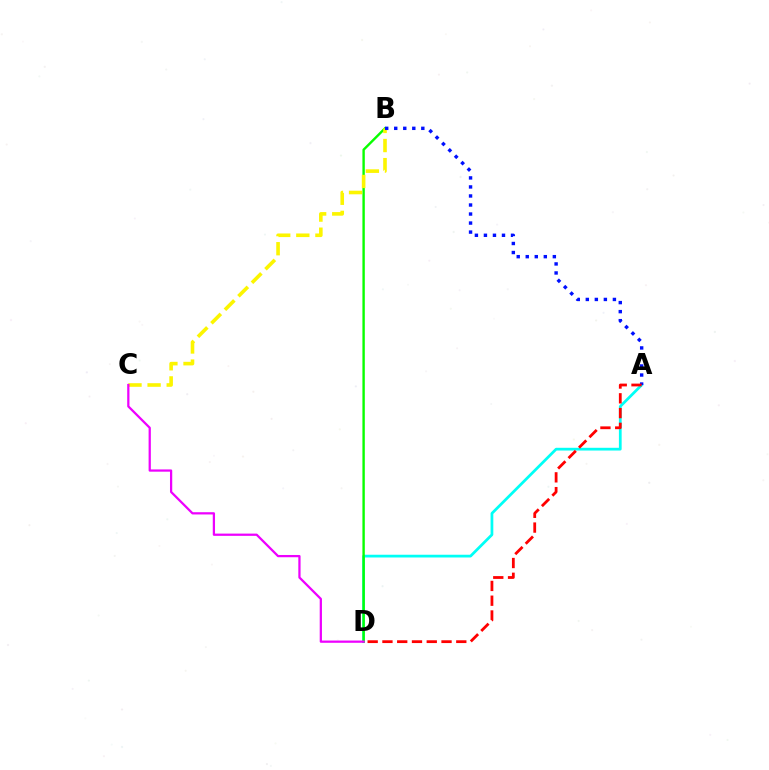{('A', 'D'): [{'color': '#00fff6', 'line_style': 'solid', 'thickness': 1.98}, {'color': '#ff0000', 'line_style': 'dashed', 'thickness': 2.01}], ('B', 'D'): [{'color': '#08ff00', 'line_style': 'solid', 'thickness': 1.73}], ('B', 'C'): [{'color': '#fcf500', 'line_style': 'dashed', 'thickness': 2.59}], ('A', 'B'): [{'color': '#0010ff', 'line_style': 'dotted', 'thickness': 2.45}], ('C', 'D'): [{'color': '#ee00ff', 'line_style': 'solid', 'thickness': 1.62}]}